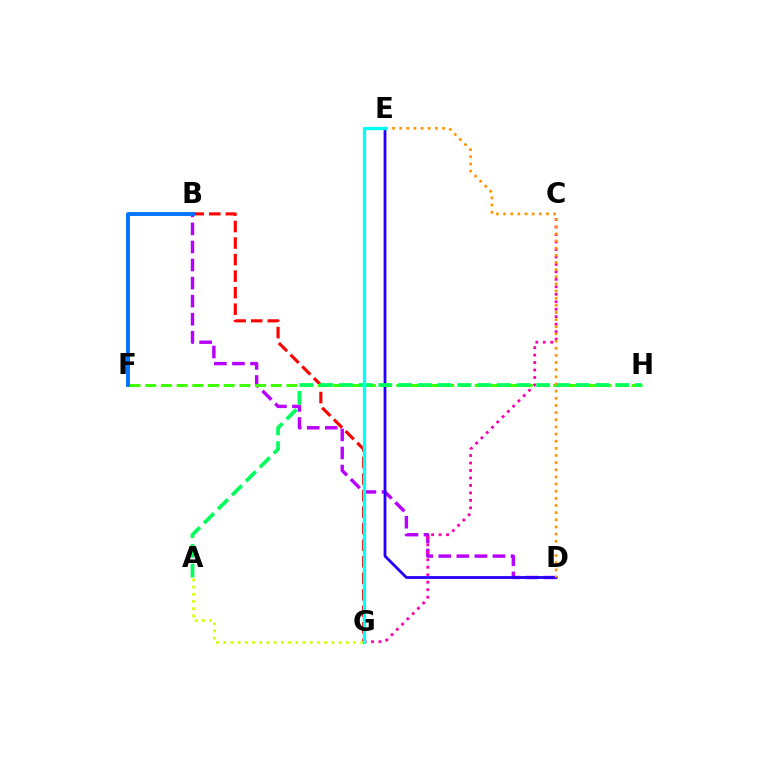{('B', 'D'): [{'color': '#b900ff', 'line_style': 'dashed', 'thickness': 2.45}], ('C', 'G'): [{'color': '#ff00ac', 'line_style': 'dotted', 'thickness': 2.03}], ('B', 'G'): [{'color': '#ff0000', 'line_style': 'dashed', 'thickness': 2.25}], ('A', 'G'): [{'color': '#d1ff00', 'line_style': 'dotted', 'thickness': 1.96}], ('D', 'E'): [{'color': '#2500ff', 'line_style': 'solid', 'thickness': 2.01}, {'color': '#ff9400', 'line_style': 'dotted', 'thickness': 1.94}], ('F', 'H'): [{'color': '#3dff00', 'line_style': 'dashed', 'thickness': 2.13}], ('A', 'H'): [{'color': '#00ff5c', 'line_style': 'dashed', 'thickness': 2.68}], ('E', 'G'): [{'color': '#00fff6', 'line_style': 'solid', 'thickness': 2.37}], ('B', 'F'): [{'color': '#0074ff', 'line_style': 'solid', 'thickness': 2.79}]}